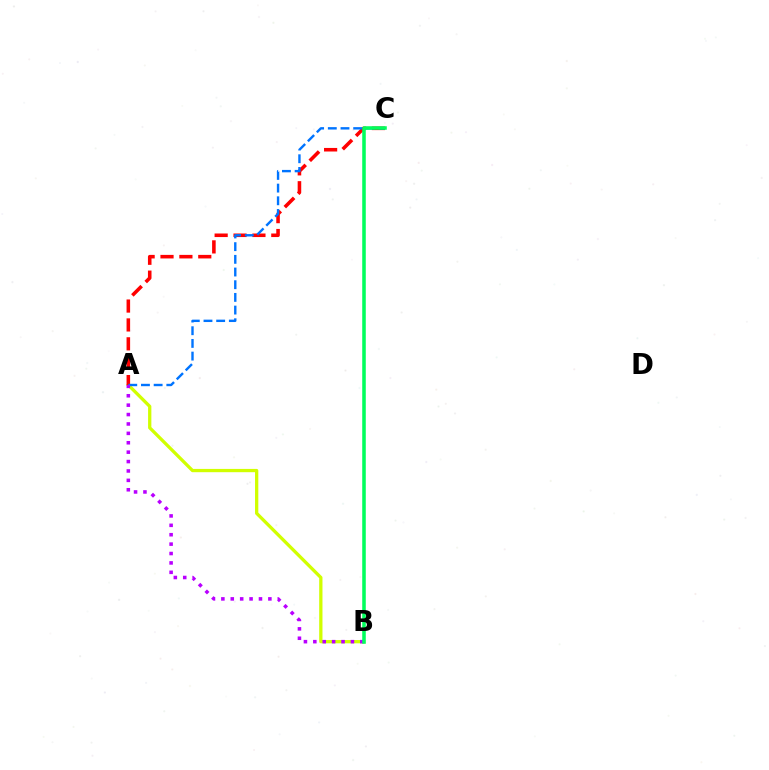{('A', 'B'): [{'color': '#d1ff00', 'line_style': 'solid', 'thickness': 2.36}, {'color': '#b900ff', 'line_style': 'dotted', 'thickness': 2.55}], ('A', 'C'): [{'color': '#ff0000', 'line_style': 'dashed', 'thickness': 2.57}, {'color': '#0074ff', 'line_style': 'dashed', 'thickness': 1.72}], ('B', 'C'): [{'color': '#00ff5c', 'line_style': 'solid', 'thickness': 2.55}]}